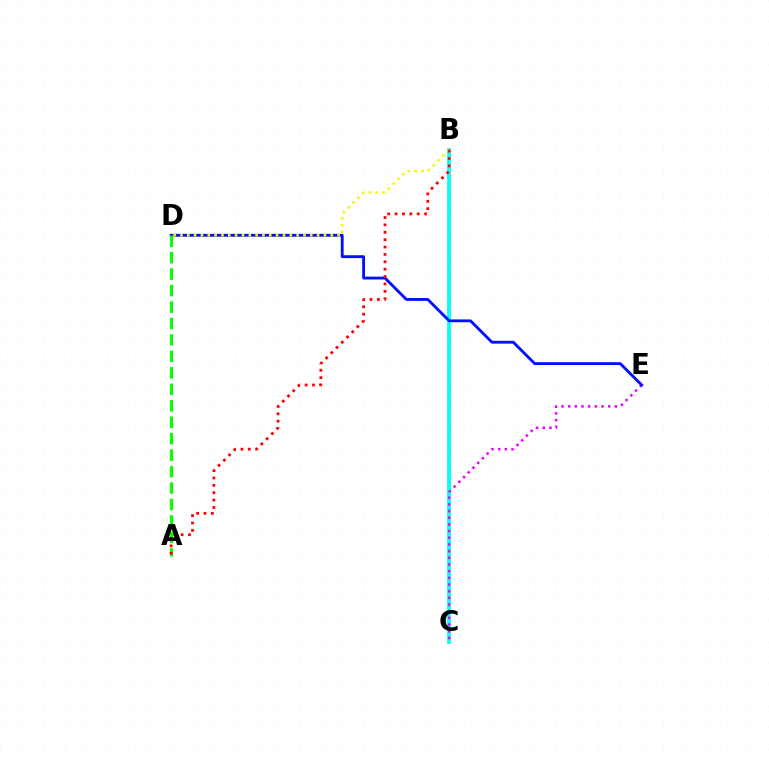{('B', 'C'): [{'color': '#00fff6', 'line_style': 'solid', 'thickness': 2.7}], ('C', 'E'): [{'color': '#ee00ff', 'line_style': 'dotted', 'thickness': 1.81}], ('D', 'E'): [{'color': '#0010ff', 'line_style': 'solid', 'thickness': 2.04}], ('A', 'D'): [{'color': '#08ff00', 'line_style': 'dashed', 'thickness': 2.24}], ('B', 'D'): [{'color': '#fcf500', 'line_style': 'dotted', 'thickness': 1.86}], ('A', 'B'): [{'color': '#ff0000', 'line_style': 'dotted', 'thickness': 2.0}]}